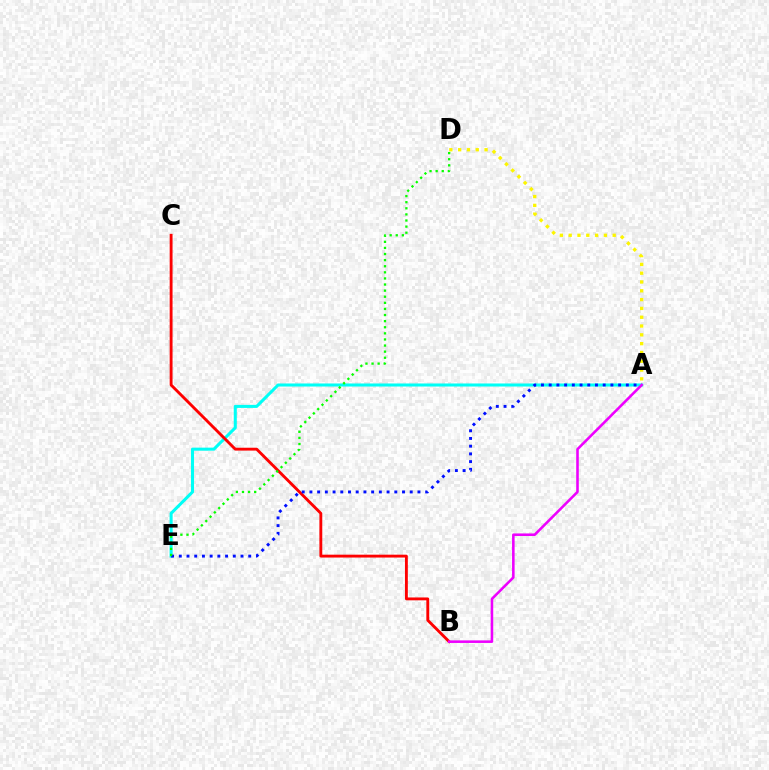{('A', 'E'): [{'color': '#00fff6', 'line_style': 'solid', 'thickness': 2.19}, {'color': '#0010ff', 'line_style': 'dotted', 'thickness': 2.1}], ('B', 'C'): [{'color': '#ff0000', 'line_style': 'solid', 'thickness': 2.06}], ('D', 'E'): [{'color': '#08ff00', 'line_style': 'dotted', 'thickness': 1.66}], ('A', 'D'): [{'color': '#fcf500', 'line_style': 'dotted', 'thickness': 2.39}], ('A', 'B'): [{'color': '#ee00ff', 'line_style': 'solid', 'thickness': 1.85}]}